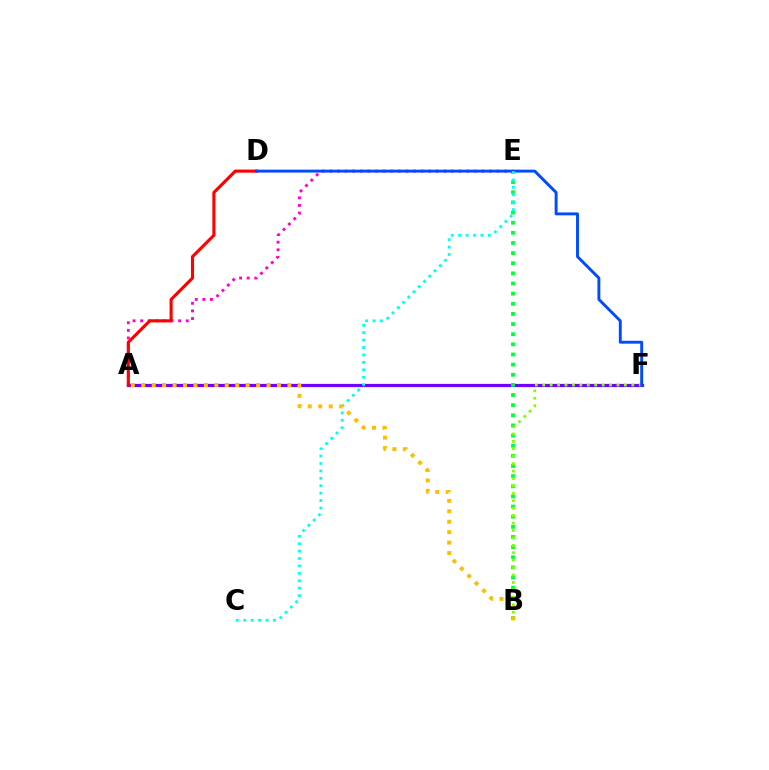{('A', 'E'): [{'color': '#ff00cf', 'line_style': 'dotted', 'thickness': 2.07}], ('A', 'F'): [{'color': '#7200ff', 'line_style': 'solid', 'thickness': 2.32}], ('B', 'E'): [{'color': '#00ff39', 'line_style': 'dotted', 'thickness': 2.75}], ('A', 'D'): [{'color': '#ff0000', 'line_style': 'solid', 'thickness': 2.23}], ('B', 'F'): [{'color': '#84ff00', 'line_style': 'dotted', 'thickness': 2.02}], ('D', 'F'): [{'color': '#004bff', 'line_style': 'solid', 'thickness': 2.1}], ('C', 'E'): [{'color': '#00fff6', 'line_style': 'dotted', 'thickness': 2.02}], ('A', 'B'): [{'color': '#ffbd00', 'line_style': 'dotted', 'thickness': 2.84}]}